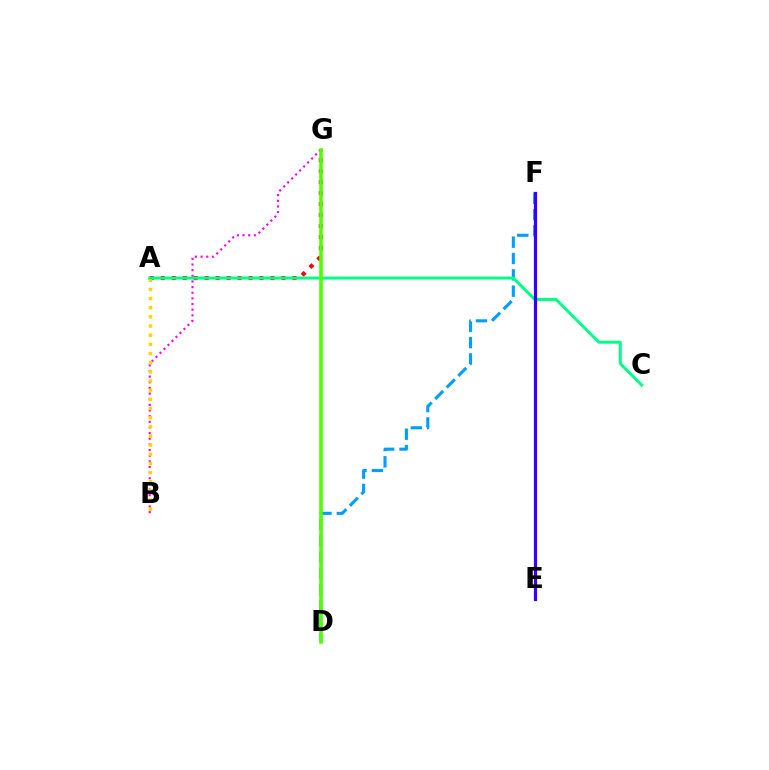{('B', 'G'): [{'color': '#ff00ed', 'line_style': 'dotted', 'thickness': 1.53}], ('D', 'F'): [{'color': '#009eff', 'line_style': 'dashed', 'thickness': 2.22}], ('A', 'G'): [{'color': '#ff0000', 'line_style': 'dotted', 'thickness': 2.98}], ('A', 'B'): [{'color': '#ffd500', 'line_style': 'dotted', 'thickness': 2.49}], ('A', 'C'): [{'color': '#00ff86', 'line_style': 'solid', 'thickness': 2.14}], ('E', 'F'): [{'color': '#3700ff', 'line_style': 'solid', 'thickness': 2.32}], ('D', 'G'): [{'color': '#4fff00', 'line_style': 'solid', 'thickness': 2.57}]}